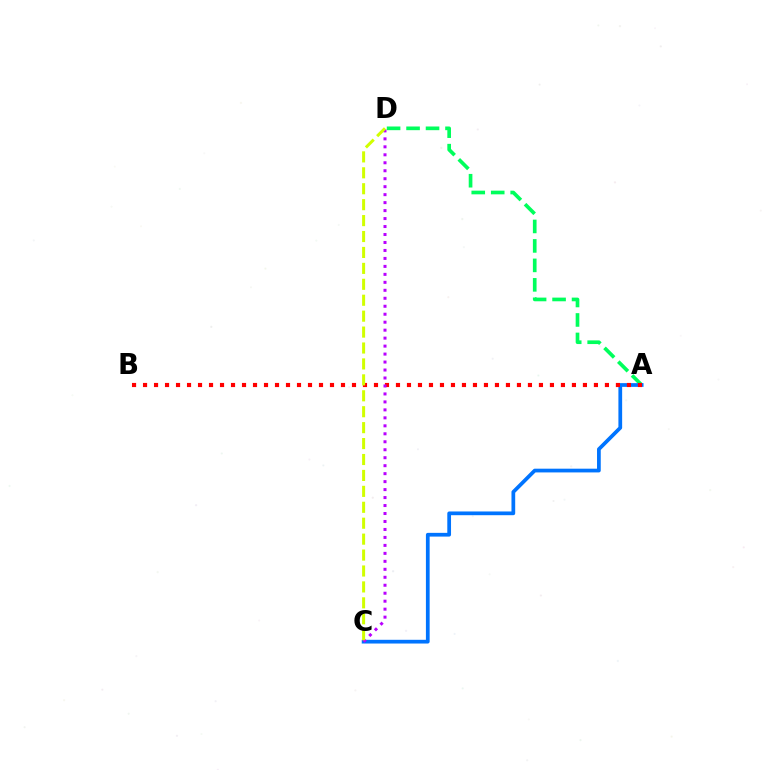{('A', 'D'): [{'color': '#00ff5c', 'line_style': 'dashed', 'thickness': 2.65}], ('A', 'C'): [{'color': '#0074ff', 'line_style': 'solid', 'thickness': 2.69}], ('A', 'B'): [{'color': '#ff0000', 'line_style': 'dotted', 'thickness': 2.99}], ('C', 'D'): [{'color': '#b900ff', 'line_style': 'dotted', 'thickness': 2.17}, {'color': '#d1ff00', 'line_style': 'dashed', 'thickness': 2.16}]}